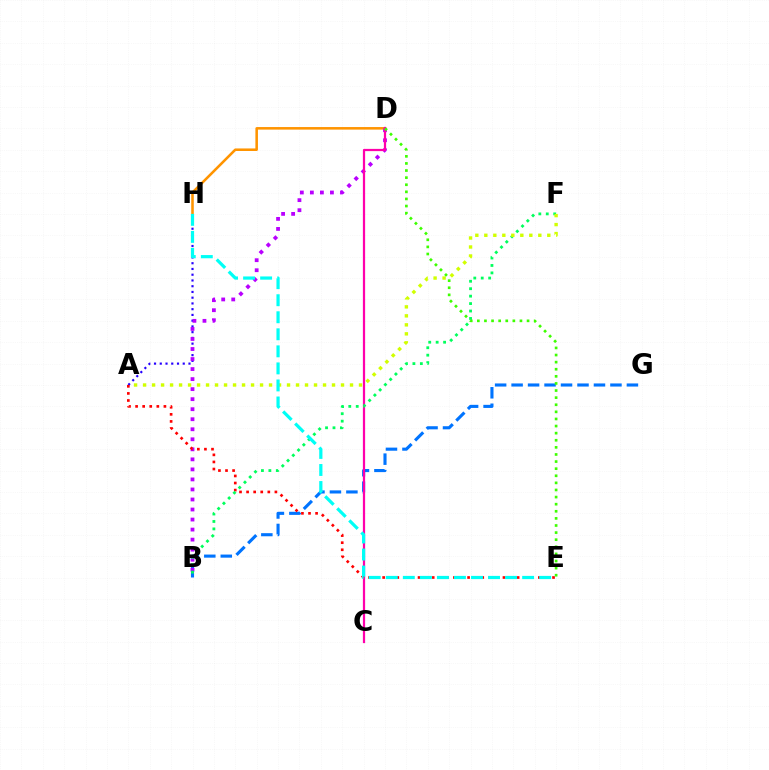{('D', 'H'): [{'color': '#ff9400', 'line_style': 'solid', 'thickness': 1.84}], ('B', 'G'): [{'color': '#0074ff', 'line_style': 'dashed', 'thickness': 2.24}], ('A', 'H'): [{'color': '#2500ff', 'line_style': 'dotted', 'thickness': 1.56}], ('B', 'D'): [{'color': '#b900ff', 'line_style': 'dotted', 'thickness': 2.73}], ('C', 'D'): [{'color': '#ff00ac', 'line_style': 'solid', 'thickness': 1.61}], ('A', 'E'): [{'color': '#ff0000', 'line_style': 'dotted', 'thickness': 1.92}], ('B', 'F'): [{'color': '#00ff5c', 'line_style': 'dotted', 'thickness': 2.02}], ('A', 'F'): [{'color': '#d1ff00', 'line_style': 'dotted', 'thickness': 2.44}], ('E', 'H'): [{'color': '#00fff6', 'line_style': 'dashed', 'thickness': 2.32}], ('D', 'E'): [{'color': '#3dff00', 'line_style': 'dotted', 'thickness': 1.93}]}